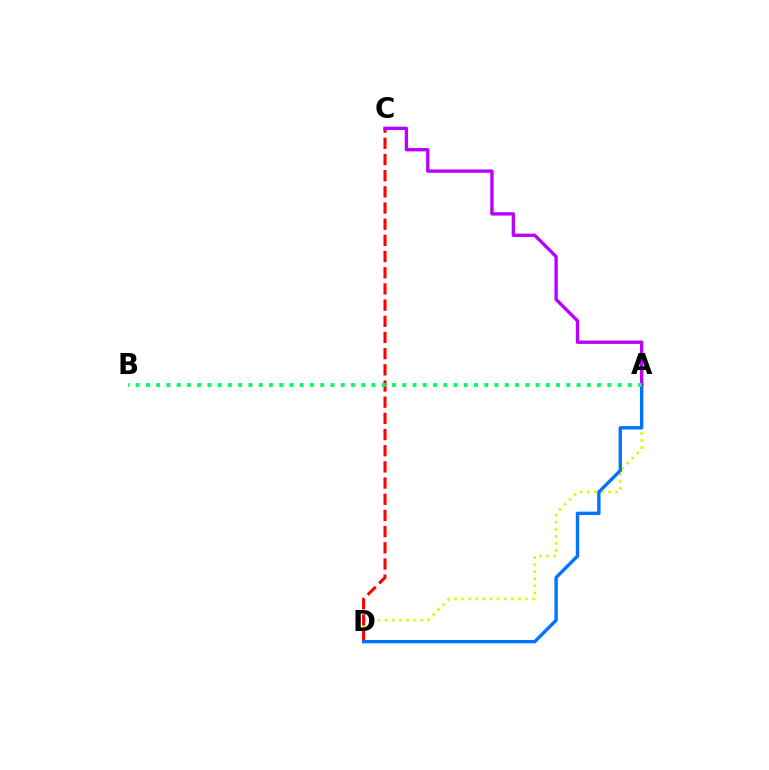{('A', 'D'): [{'color': '#d1ff00', 'line_style': 'dotted', 'thickness': 1.93}, {'color': '#0074ff', 'line_style': 'solid', 'thickness': 2.43}], ('C', 'D'): [{'color': '#ff0000', 'line_style': 'dashed', 'thickness': 2.2}], ('A', 'C'): [{'color': '#b900ff', 'line_style': 'solid', 'thickness': 2.41}], ('A', 'B'): [{'color': '#00ff5c', 'line_style': 'dotted', 'thickness': 2.79}]}